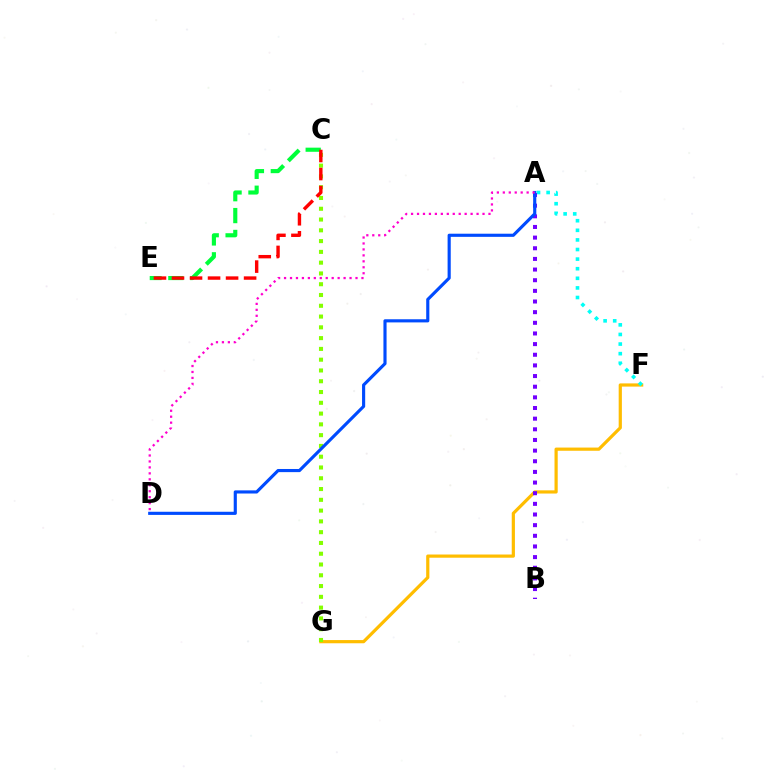{('F', 'G'): [{'color': '#ffbd00', 'line_style': 'solid', 'thickness': 2.3}], ('C', 'G'): [{'color': '#84ff00', 'line_style': 'dotted', 'thickness': 2.93}], ('A', 'F'): [{'color': '#00fff6', 'line_style': 'dotted', 'thickness': 2.61}], ('C', 'E'): [{'color': '#00ff39', 'line_style': 'dashed', 'thickness': 2.97}, {'color': '#ff0000', 'line_style': 'dashed', 'thickness': 2.45}], ('A', 'B'): [{'color': '#7200ff', 'line_style': 'dotted', 'thickness': 2.89}], ('A', 'D'): [{'color': '#004bff', 'line_style': 'solid', 'thickness': 2.26}, {'color': '#ff00cf', 'line_style': 'dotted', 'thickness': 1.62}]}